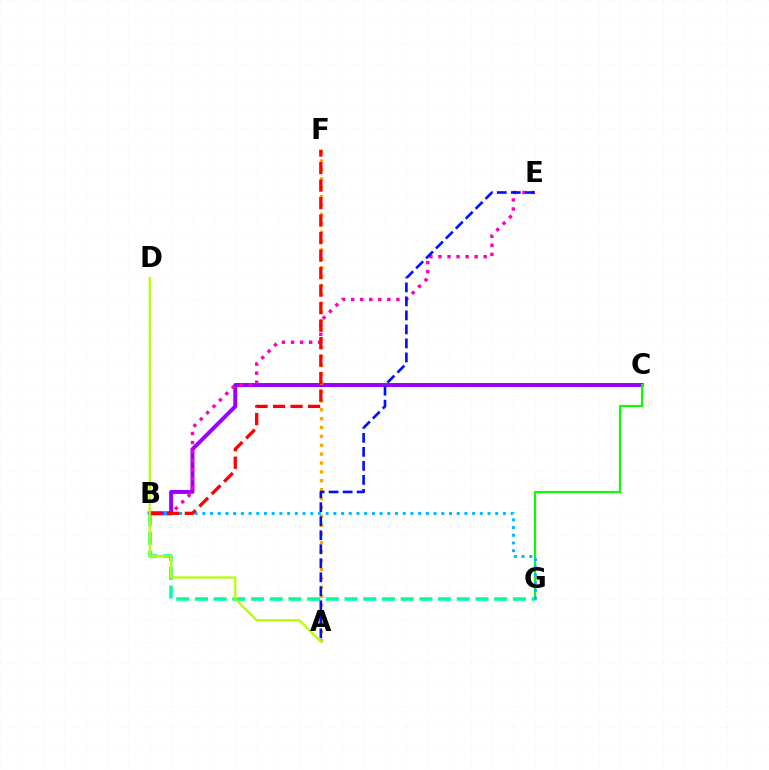{('B', 'C'): [{'color': '#9b00ff', 'line_style': 'solid', 'thickness': 2.85}], ('B', 'E'): [{'color': '#ff00bd', 'line_style': 'dotted', 'thickness': 2.46}], ('B', 'G'): [{'color': '#00ff9d', 'line_style': 'dashed', 'thickness': 2.54}, {'color': '#00b5ff', 'line_style': 'dotted', 'thickness': 2.09}], ('C', 'G'): [{'color': '#08ff00', 'line_style': 'solid', 'thickness': 1.55}], ('A', 'F'): [{'color': '#ffa500', 'line_style': 'dotted', 'thickness': 2.41}], ('A', 'E'): [{'color': '#0010ff', 'line_style': 'dashed', 'thickness': 1.9}], ('B', 'F'): [{'color': '#ff0000', 'line_style': 'dashed', 'thickness': 2.38}], ('A', 'D'): [{'color': '#b3ff00', 'line_style': 'solid', 'thickness': 1.6}]}